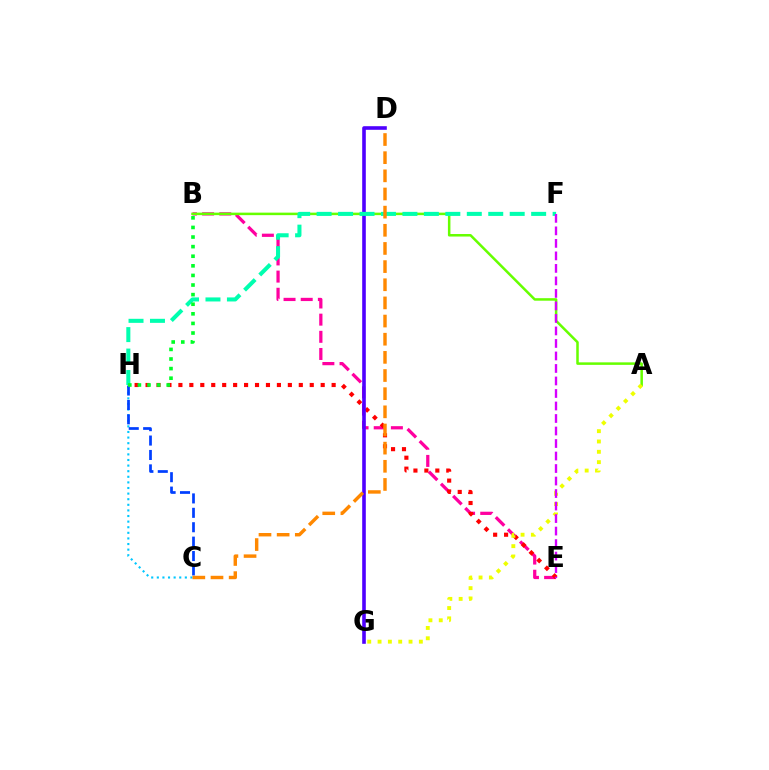{('B', 'E'): [{'color': '#ff00a0', 'line_style': 'dashed', 'thickness': 2.33}], ('A', 'B'): [{'color': '#66ff00', 'line_style': 'solid', 'thickness': 1.81}], ('C', 'H'): [{'color': '#00c7ff', 'line_style': 'dotted', 'thickness': 1.52}, {'color': '#003fff', 'line_style': 'dashed', 'thickness': 1.96}], ('E', 'H'): [{'color': '#ff0000', 'line_style': 'dotted', 'thickness': 2.97}], ('D', 'G'): [{'color': '#4f00ff', 'line_style': 'solid', 'thickness': 2.6}], ('A', 'G'): [{'color': '#eeff00', 'line_style': 'dotted', 'thickness': 2.8}], ('F', 'H'): [{'color': '#00ffaf', 'line_style': 'dashed', 'thickness': 2.91}], ('E', 'F'): [{'color': '#d600ff', 'line_style': 'dashed', 'thickness': 1.7}], ('C', 'D'): [{'color': '#ff8800', 'line_style': 'dashed', 'thickness': 2.47}], ('B', 'H'): [{'color': '#00ff27', 'line_style': 'dotted', 'thickness': 2.61}]}